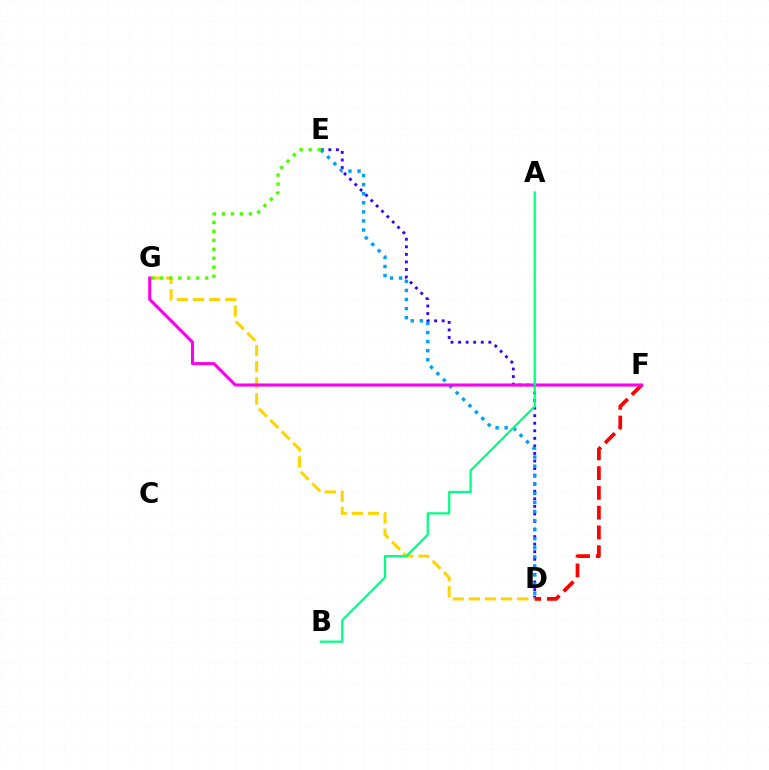{('D', 'E'): [{'color': '#3700ff', 'line_style': 'dotted', 'thickness': 2.05}, {'color': '#009eff', 'line_style': 'dotted', 'thickness': 2.46}], ('D', 'G'): [{'color': '#ffd500', 'line_style': 'dashed', 'thickness': 2.19}], ('D', 'F'): [{'color': '#ff0000', 'line_style': 'dashed', 'thickness': 2.69}], ('E', 'G'): [{'color': '#4fff00', 'line_style': 'dotted', 'thickness': 2.44}], ('F', 'G'): [{'color': '#ff00ed', 'line_style': 'solid', 'thickness': 2.22}], ('A', 'B'): [{'color': '#00ff86', 'line_style': 'solid', 'thickness': 1.61}]}